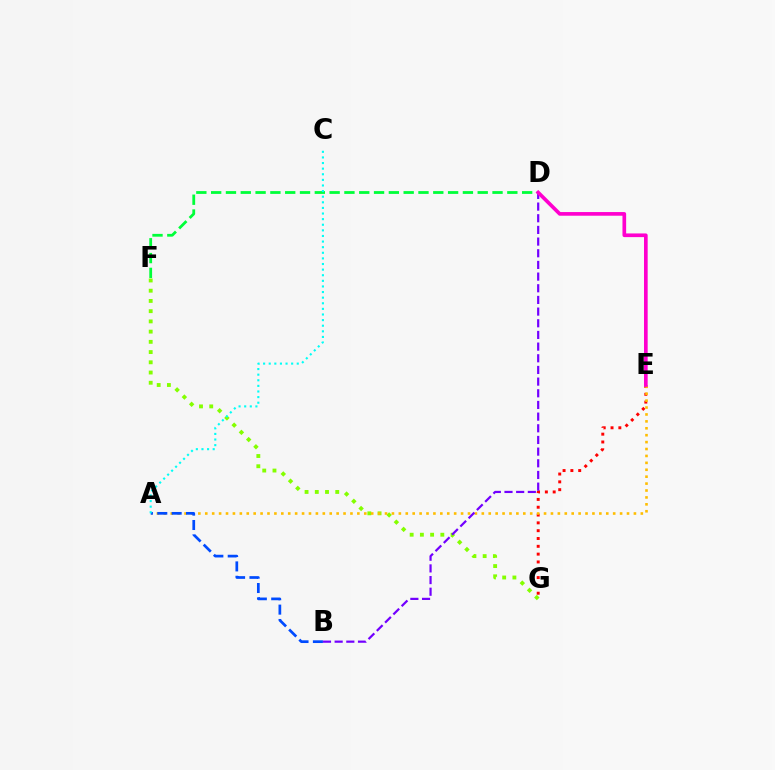{('E', 'G'): [{'color': '#ff0000', 'line_style': 'dotted', 'thickness': 2.12}], ('F', 'G'): [{'color': '#84ff00', 'line_style': 'dotted', 'thickness': 2.78}], ('A', 'E'): [{'color': '#ffbd00', 'line_style': 'dotted', 'thickness': 1.88}], ('D', 'F'): [{'color': '#00ff39', 'line_style': 'dashed', 'thickness': 2.01}], ('A', 'B'): [{'color': '#004bff', 'line_style': 'dashed', 'thickness': 1.95}], ('B', 'D'): [{'color': '#7200ff', 'line_style': 'dashed', 'thickness': 1.59}], ('A', 'C'): [{'color': '#00fff6', 'line_style': 'dotted', 'thickness': 1.52}], ('D', 'E'): [{'color': '#ff00cf', 'line_style': 'solid', 'thickness': 2.64}]}